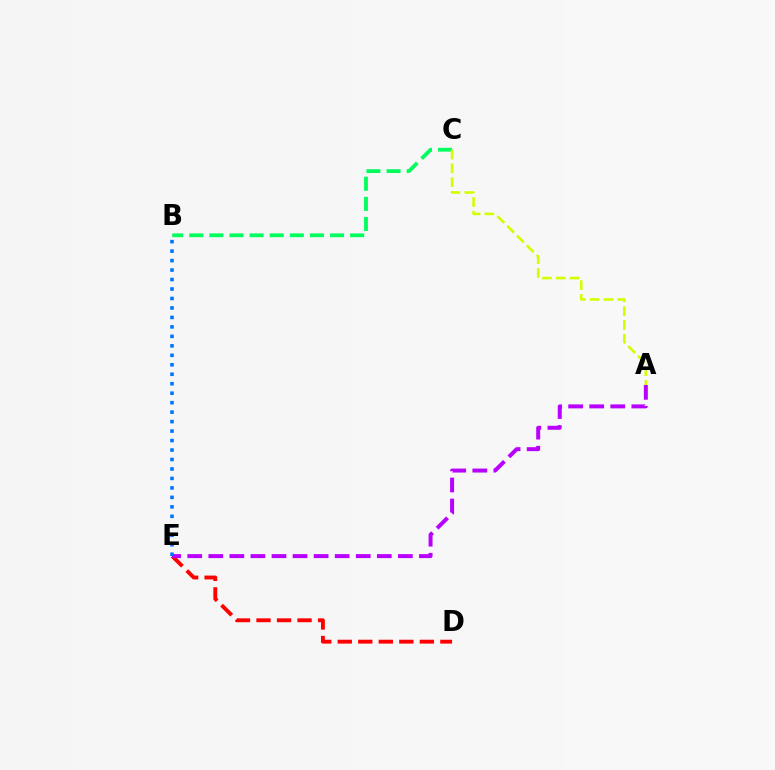{('D', 'E'): [{'color': '#ff0000', 'line_style': 'dashed', 'thickness': 2.79}], ('A', 'E'): [{'color': '#b900ff', 'line_style': 'dashed', 'thickness': 2.86}], ('B', 'C'): [{'color': '#00ff5c', 'line_style': 'dashed', 'thickness': 2.73}], ('B', 'E'): [{'color': '#0074ff', 'line_style': 'dotted', 'thickness': 2.57}], ('A', 'C'): [{'color': '#d1ff00', 'line_style': 'dashed', 'thickness': 1.88}]}